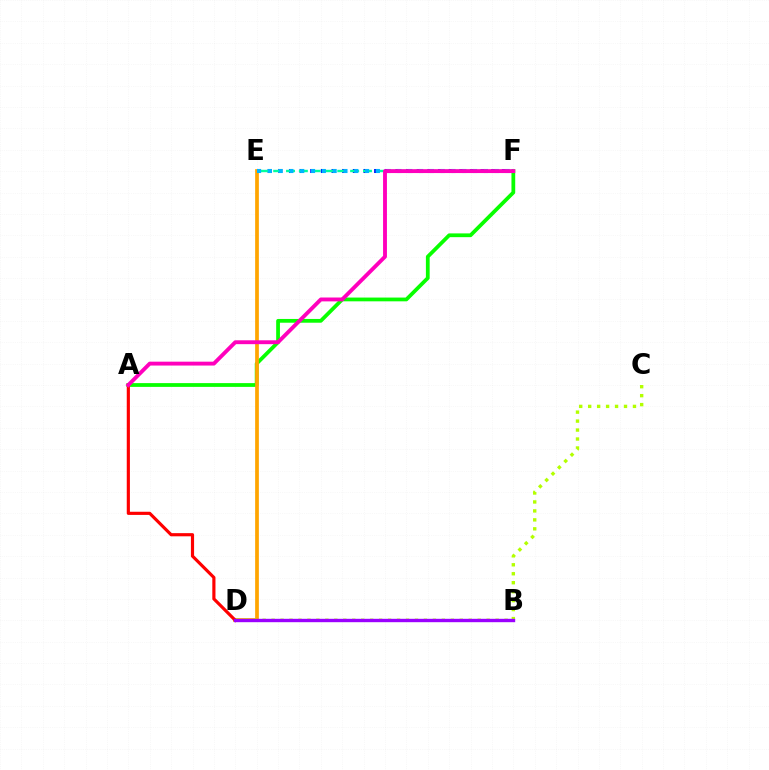{('A', 'F'): [{'color': '#08ff00', 'line_style': 'solid', 'thickness': 2.71}, {'color': '#ff00bd', 'line_style': 'solid', 'thickness': 2.79}], ('D', 'E'): [{'color': '#ffa500', 'line_style': 'solid', 'thickness': 2.68}], ('E', 'F'): [{'color': '#0010ff', 'line_style': 'dotted', 'thickness': 2.89}, {'color': '#00ff9d', 'line_style': 'dashed', 'thickness': 1.74}, {'color': '#00b5ff', 'line_style': 'dotted', 'thickness': 2.94}], ('C', 'D'): [{'color': '#b3ff00', 'line_style': 'dotted', 'thickness': 2.43}], ('A', 'D'): [{'color': '#ff0000', 'line_style': 'solid', 'thickness': 2.28}], ('B', 'D'): [{'color': '#9b00ff', 'line_style': 'solid', 'thickness': 2.43}]}